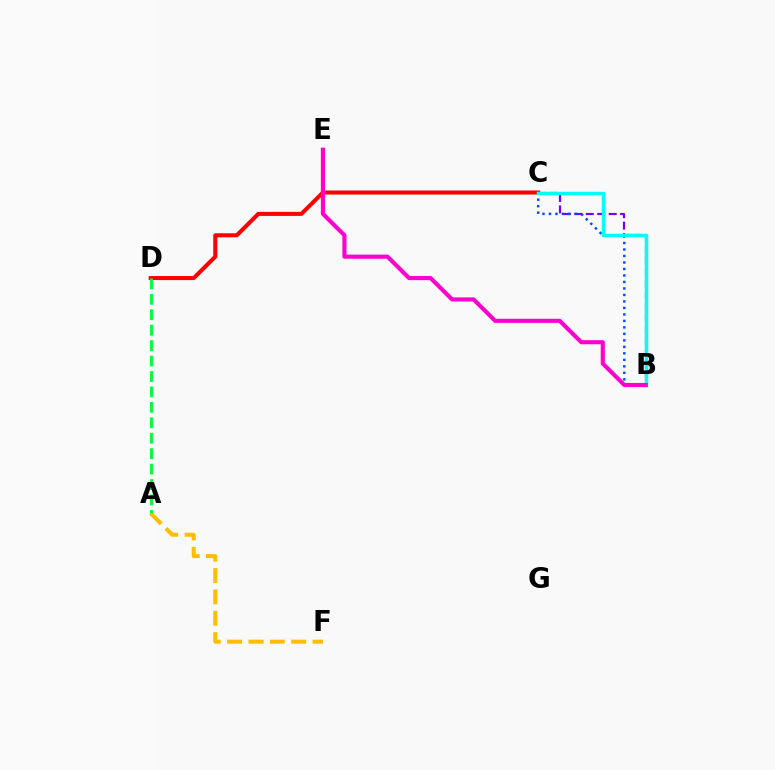{('C', 'E'): [{'color': '#84ff00', 'line_style': 'solid', 'thickness': 1.73}], ('B', 'C'): [{'color': '#7200ff', 'line_style': 'dashed', 'thickness': 1.56}, {'color': '#004bff', 'line_style': 'dotted', 'thickness': 1.76}, {'color': '#00fff6', 'line_style': 'solid', 'thickness': 2.52}], ('A', 'F'): [{'color': '#ffbd00', 'line_style': 'dashed', 'thickness': 2.9}], ('C', 'D'): [{'color': '#ff0000', 'line_style': 'solid', 'thickness': 2.91}], ('B', 'E'): [{'color': '#ff00cf', 'line_style': 'solid', 'thickness': 2.96}], ('A', 'D'): [{'color': '#00ff39', 'line_style': 'dashed', 'thickness': 2.1}]}